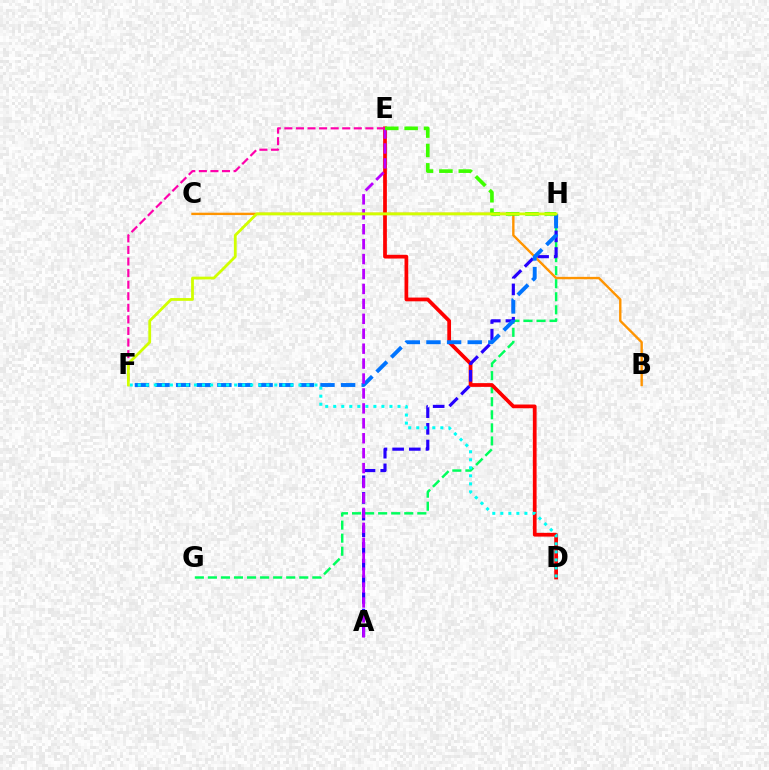{('G', 'H'): [{'color': '#00ff5c', 'line_style': 'dashed', 'thickness': 1.77}], ('D', 'E'): [{'color': '#ff0000', 'line_style': 'solid', 'thickness': 2.69}], ('A', 'H'): [{'color': '#2500ff', 'line_style': 'dashed', 'thickness': 2.26}], ('B', 'C'): [{'color': '#ff9400', 'line_style': 'solid', 'thickness': 1.71}], ('F', 'H'): [{'color': '#0074ff', 'line_style': 'dashed', 'thickness': 2.8}, {'color': '#d1ff00', 'line_style': 'solid', 'thickness': 2.0}], ('A', 'E'): [{'color': '#b900ff', 'line_style': 'dashed', 'thickness': 2.03}], ('E', 'F'): [{'color': '#ff00ac', 'line_style': 'dashed', 'thickness': 1.57}], ('E', 'H'): [{'color': '#3dff00', 'line_style': 'dashed', 'thickness': 2.63}], ('D', 'F'): [{'color': '#00fff6', 'line_style': 'dotted', 'thickness': 2.18}]}